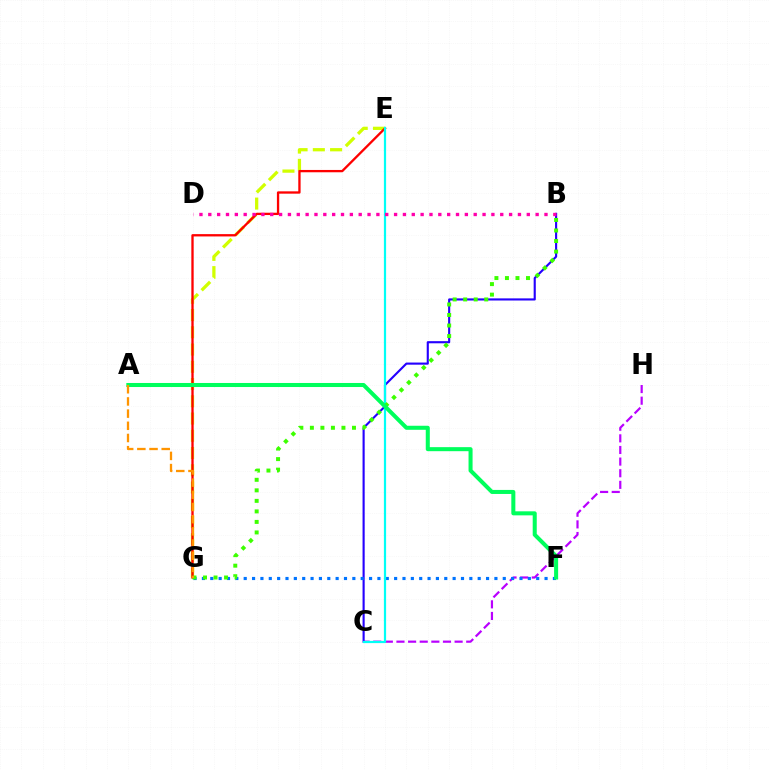{('C', 'H'): [{'color': '#b900ff', 'line_style': 'dashed', 'thickness': 1.58}], ('E', 'G'): [{'color': '#d1ff00', 'line_style': 'dashed', 'thickness': 2.34}, {'color': '#ff0000', 'line_style': 'solid', 'thickness': 1.67}], ('B', 'C'): [{'color': '#2500ff', 'line_style': 'solid', 'thickness': 1.53}], ('F', 'G'): [{'color': '#0074ff', 'line_style': 'dotted', 'thickness': 2.27}], ('C', 'E'): [{'color': '#00fff6', 'line_style': 'solid', 'thickness': 1.59}], ('B', 'G'): [{'color': '#3dff00', 'line_style': 'dotted', 'thickness': 2.86}], ('A', 'F'): [{'color': '#00ff5c', 'line_style': 'solid', 'thickness': 2.91}], ('A', 'G'): [{'color': '#ff9400', 'line_style': 'dashed', 'thickness': 1.66}], ('B', 'D'): [{'color': '#ff00ac', 'line_style': 'dotted', 'thickness': 2.4}]}